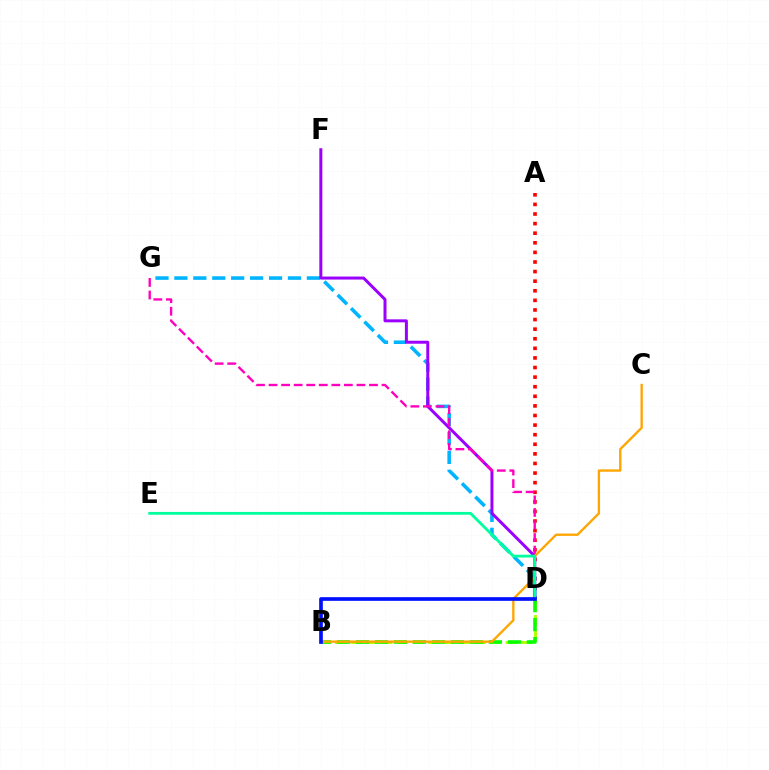{('A', 'D'): [{'color': '#ff0000', 'line_style': 'dotted', 'thickness': 2.61}], ('D', 'G'): [{'color': '#00b5ff', 'line_style': 'dashed', 'thickness': 2.57}, {'color': '#ff00bd', 'line_style': 'dashed', 'thickness': 1.71}], ('D', 'F'): [{'color': '#9b00ff', 'line_style': 'solid', 'thickness': 2.16}], ('B', 'D'): [{'color': '#b3ff00', 'line_style': 'dashed', 'thickness': 2.11}, {'color': '#08ff00', 'line_style': 'dashed', 'thickness': 2.58}, {'color': '#0010ff', 'line_style': 'solid', 'thickness': 2.65}], ('B', 'C'): [{'color': '#ffa500', 'line_style': 'solid', 'thickness': 1.69}], ('D', 'E'): [{'color': '#00ff9d', 'line_style': 'solid', 'thickness': 2.02}]}